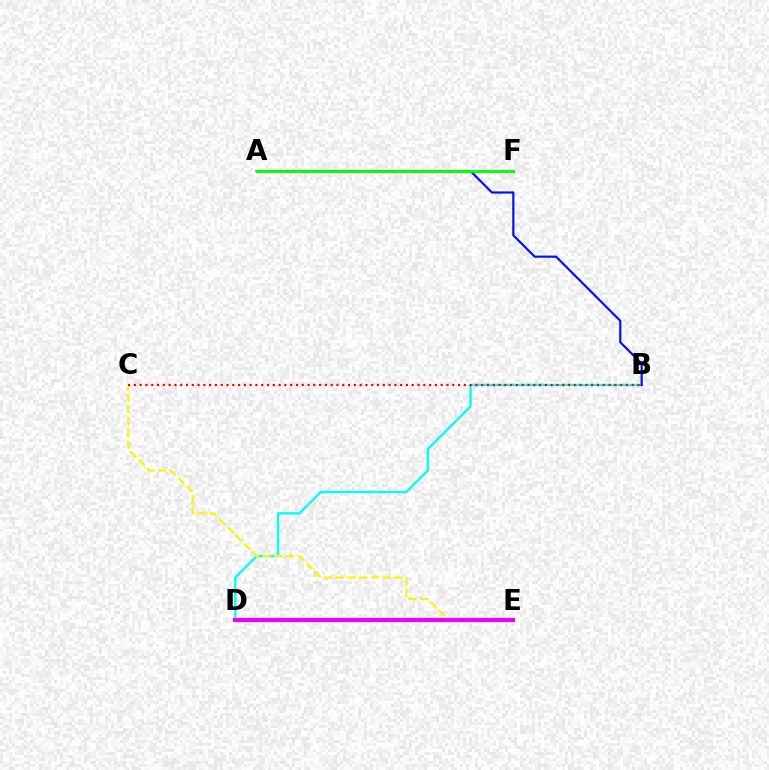{('B', 'D'): [{'color': '#00fff6', 'line_style': 'solid', 'thickness': 1.67}], ('C', 'E'): [{'color': '#fcf500', 'line_style': 'dashed', 'thickness': 1.59}], ('B', 'C'): [{'color': '#ff0000', 'line_style': 'dotted', 'thickness': 1.57}], ('A', 'B'): [{'color': '#0010ff', 'line_style': 'solid', 'thickness': 1.57}], ('D', 'E'): [{'color': '#ee00ff', 'line_style': 'solid', 'thickness': 3.0}], ('A', 'F'): [{'color': '#08ff00', 'line_style': 'solid', 'thickness': 2.1}]}